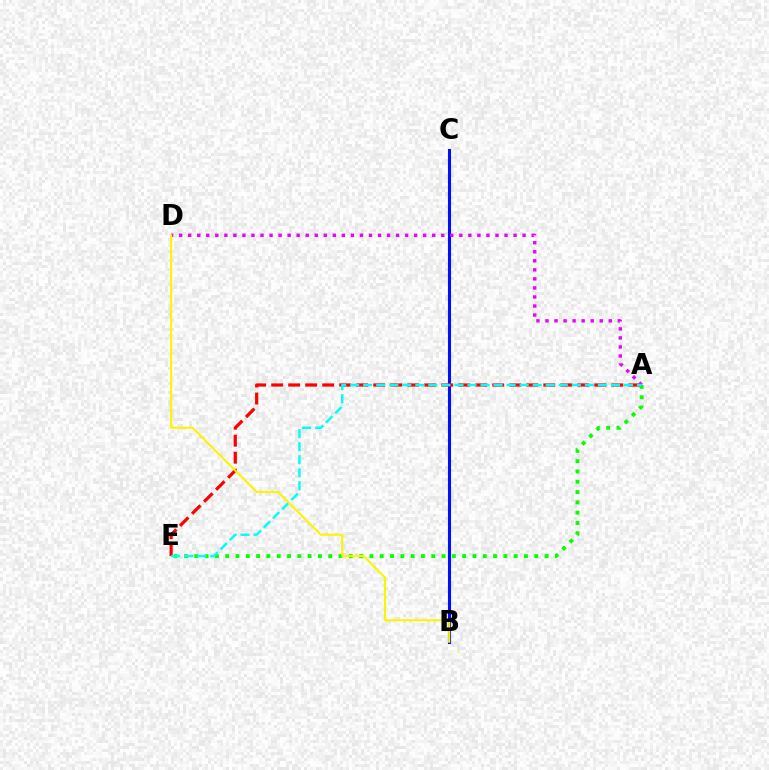{('B', 'C'): [{'color': '#0010ff', 'line_style': 'solid', 'thickness': 2.23}], ('A', 'E'): [{'color': '#ff0000', 'line_style': 'dashed', 'thickness': 2.31}, {'color': '#08ff00', 'line_style': 'dotted', 'thickness': 2.8}, {'color': '#00fff6', 'line_style': 'dashed', 'thickness': 1.77}], ('A', 'D'): [{'color': '#ee00ff', 'line_style': 'dotted', 'thickness': 2.46}], ('B', 'D'): [{'color': '#fcf500', 'line_style': 'solid', 'thickness': 1.52}]}